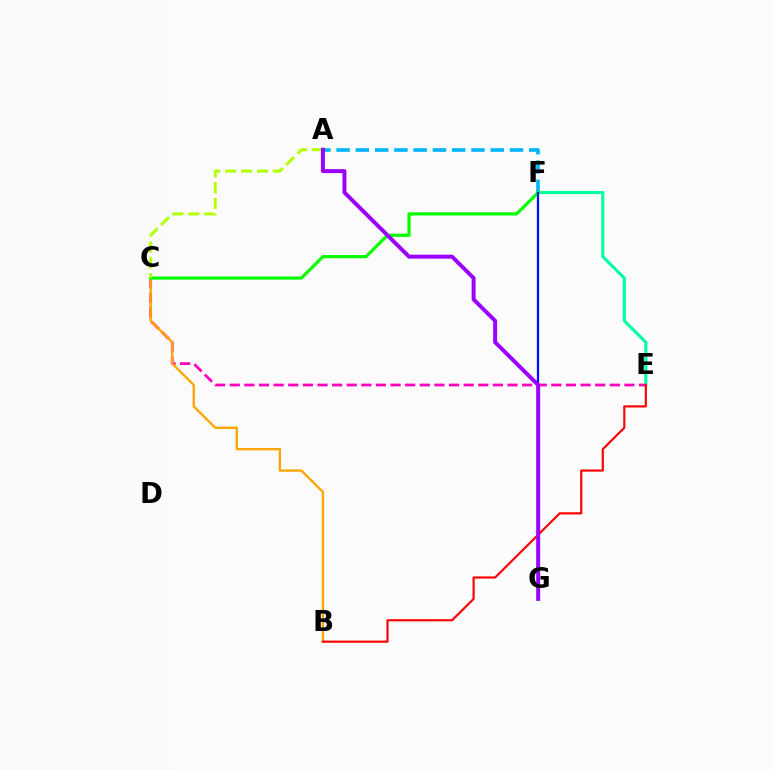{('E', 'F'): [{'color': '#00ff9d', 'line_style': 'solid', 'thickness': 2.24}], ('C', 'E'): [{'color': '#ff00bd', 'line_style': 'dashed', 'thickness': 1.99}], ('B', 'C'): [{'color': '#ffa500', 'line_style': 'solid', 'thickness': 1.69}], ('A', 'F'): [{'color': '#00b5ff', 'line_style': 'dashed', 'thickness': 2.62}], ('C', 'F'): [{'color': '#08ff00', 'line_style': 'solid', 'thickness': 2.31}], ('F', 'G'): [{'color': '#0010ff', 'line_style': 'solid', 'thickness': 1.61}], ('B', 'E'): [{'color': '#ff0000', 'line_style': 'solid', 'thickness': 1.56}], ('A', 'C'): [{'color': '#b3ff00', 'line_style': 'dashed', 'thickness': 2.16}], ('A', 'G'): [{'color': '#9b00ff', 'line_style': 'solid', 'thickness': 2.84}]}